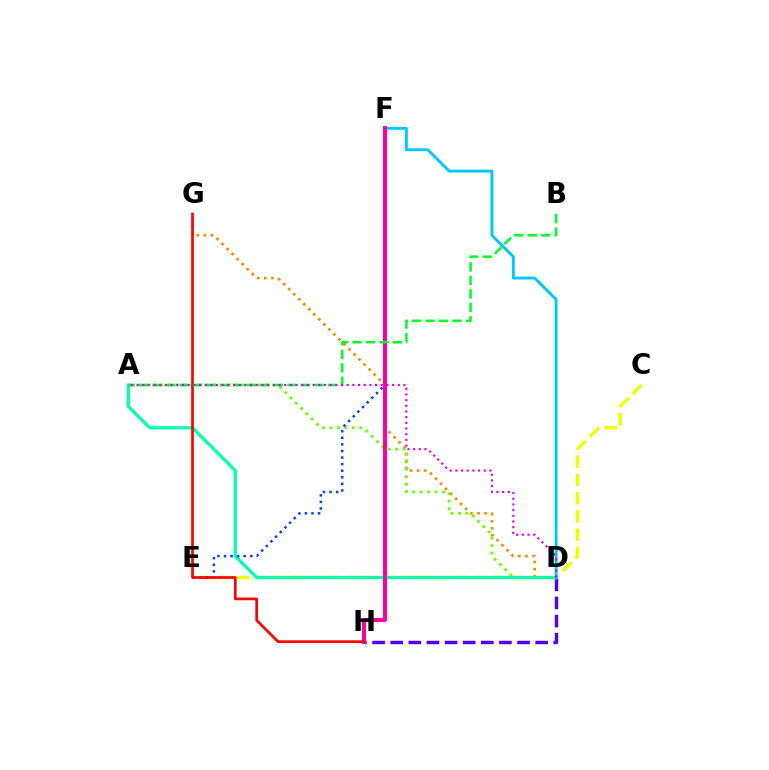{('D', 'H'): [{'color': '#4f00ff', 'line_style': 'dashed', 'thickness': 2.46}], ('D', 'G'): [{'color': '#ff8800', 'line_style': 'dotted', 'thickness': 1.93}], ('A', 'D'): [{'color': '#66ff00', 'line_style': 'dotted', 'thickness': 2.03}, {'color': '#00ffaf', 'line_style': 'solid', 'thickness': 2.31}, {'color': '#d600ff', 'line_style': 'dotted', 'thickness': 1.54}], ('C', 'E'): [{'color': '#eeff00', 'line_style': 'dashed', 'thickness': 2.48}], ('E', 'F'): [{'color': '#003fff', 'line_style': 'dotted', 'thickness': 1.79}], ('D', 'F'): [{'color': '#00c7ff', 'line_style': 'solid', 'thickness': 2.07}], ('F', 'H'): [{'color': '#ff00a0', 'line_style': 'solid', 'thickness': 2.88}], ('G', 'H'): [{'color': '#ff0000', 'line_style': 'solid', 'thickness': 1.93}], ('A', 'B'): [{'color': '#00ff27', 'line_style': 'dashed', 'thickness': 1.83}]}